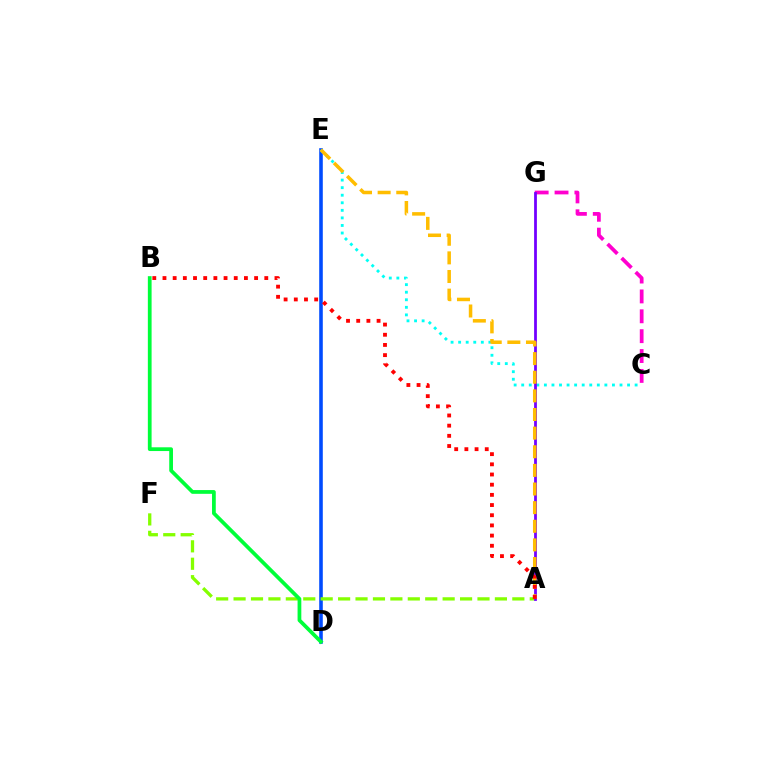{('D', 'E'): [{'color': '#004bff', 'line_style': 'solid', 'thickness': 2.58}], ('A', 'F'): [{'color': '#84ff00', 'line_style': 'dashed', 'thickness': 2.37}], ('C', 'E'): [{'color': '#00fff6', 'line_style': 'dotted', 'thickness': 2.05}], ('C', 'G'): [{'color': '#ff00cf', 'line_style': 'dashed', 'thickness': 2.7}], ('A', 'G'): [{'color': '#7200ff', 'line_style': 'solid', 'thickness': 2.0}], ('A', 'E'): [{'color': '#ffbd00', 'line_style': 'dashed', 'thickness': 2.53}], ('B', 'D'): [{'color': '#00ff39', 'line_style': 'solid', 'thickness': 2.7}], ('A', 'B'): [{'color': '#ff0000', 'line_style': 'dotted', 'thickness': 2.77}]}